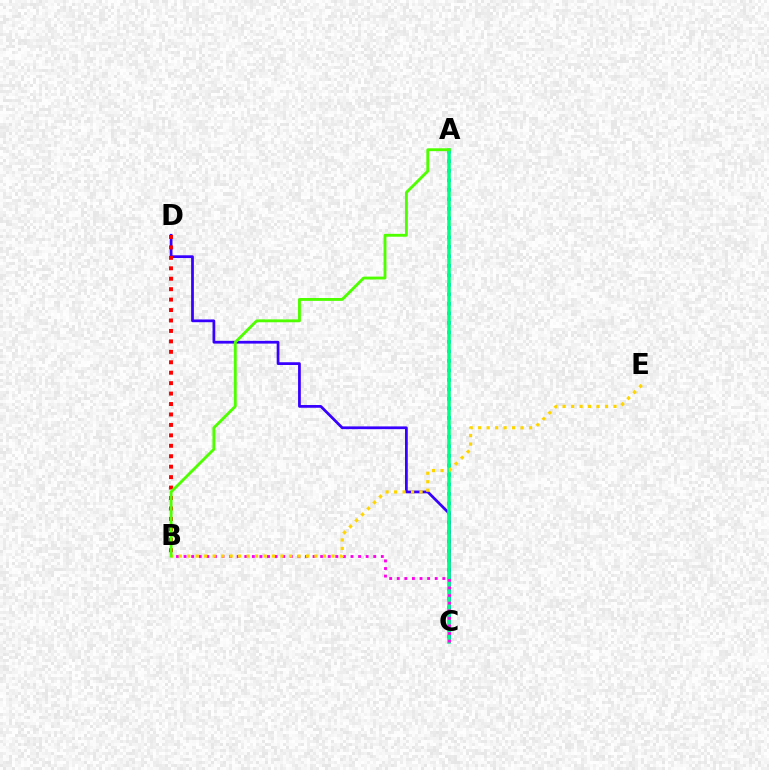{('A', 'C'): [{'color': '#009eff', 'line_style': 'dotted', 'thickness': 2.58}, {'color': '#00ff86', 'line_style': 'solid', 'thickness': 2.53}], ('C', 'D'): [{'color': '#3700ff', 'line_style': 'solid', 'thickness': 1.98}], ('B', 'D'): [{'color': '#ff0000', 'line_style': 'dotted', 'thickness': 2.84}], ('B', 'C'): [{'color': '#ff00ed', 'line_style': 'dotted', 'thickness': 2.06}], ('B', 'E'): [{'color': '#ffd500', 'line_style': 'dotted', 'thickness': 2.3}], ('A', 'B'): [{'color': '#4fff00', 'line_style': 'solid', 'thickness': 2.07}]}